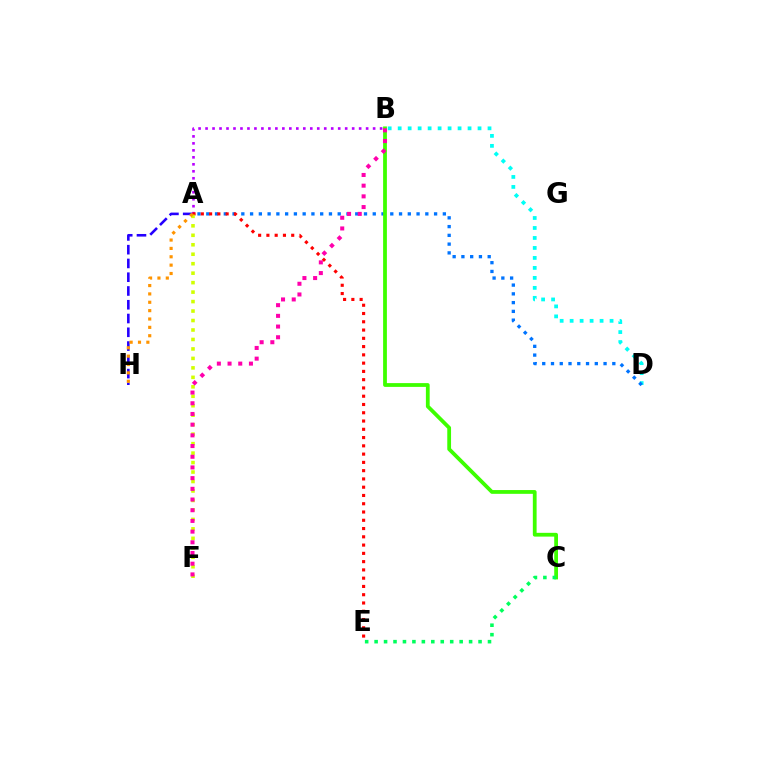{('B', 'D'): [{'color': '#00fff6', 'line_style': 'dotted', 'thickness': 2.71}], ('A', 'H'): [{'color': '#2500ff', 'line_style': 'dashed', 'thickness': 1.87}, {'color': '#ff9400', 'line_style': 'dotted', 'thickness': 2.27}], ('A', 'D'): [{'color': '#0074ff', 'line_style': 'dotted', 'thickness': 2.38}], ('A', 'B'): [{'color': '#b900ff', 'line_style': 'dotted', 'thickness': 1.9}], ('B', 'C'): [{'color': '#3dff00', 'line_style': 'solid', 'thickness': 2.72}], ('A', 'E'): [{'color': '#ff0000', 'line_style': 'dotted', 'thickness': 2.25}], ('C', 'E'): [{'color': '#00ff5c', 'line_style': 'dotted', 'thickness': 2.57}], ('A', 'F'): [{'color': '#d1ff00', 'line_style': 'dotted', 'thickness': 2.57}], ('B', 'F'): [{'color': '#ff00ac', 'line_style': 'dotted', 'thickness': 2.91}]}